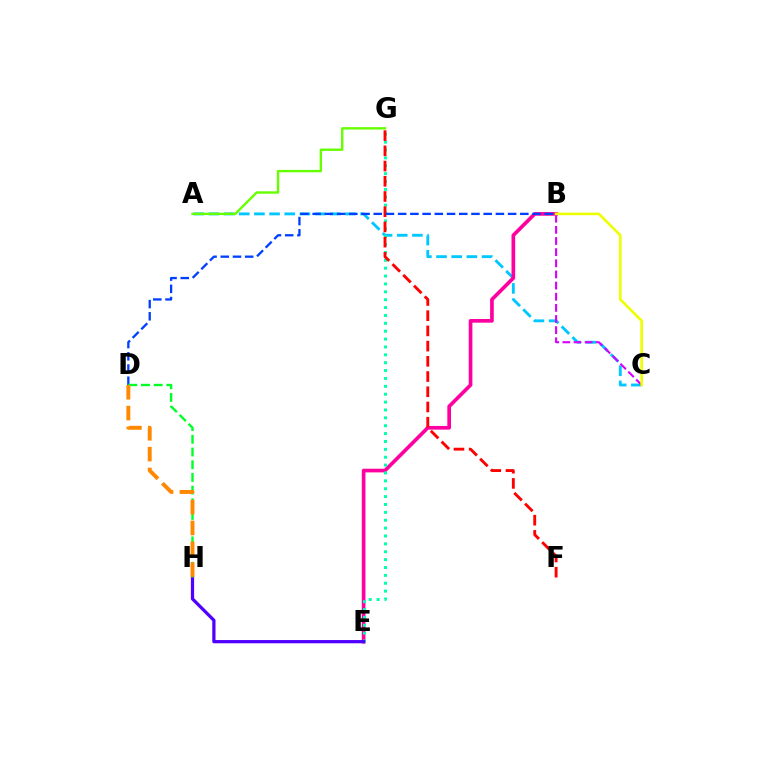{('A', 'C'): [{'color': '#00c7ff', 'line_style': 'dashed', 'thickness': 2.06}], ('B', 'E'): [{'color': '#ff00a0', 'line_style': 'solid', 'thickness': 2.64}], ('E', 'G'): [{'color': '#00ffaf', 'line_style': 'dotted', 'thickness': 2.14}], ('E', 'H'): [{'color': '#4f00ff', 'line_style': 'solid', 'thickness': 2.33}], ('F', 'G'): [{'color': '#ff0000', 'line_style': 'dashed', 'thickness': 2.07}], ('B', 'D'): [{'color': '#003fff', 'line_style': 'dashed', 'thickness': 1.66}], ('B', 'C'): [{'color': '#d600ff', 'line_style': 'dashed', 'thickness': 1.51}, {'color': '#eeff00', 'line_style': 'solid', 'thickness': 1.89}], ('D', 'H'): [{'color': '#00ff27', 'line_style': 'dashed', 'thickness': 1.72}, {'color': '#ff8800', 'line_style': 'dashed', 'thickness': 2.83}], ('A', 'G'): [{'color': '#66ff00', 'line_style': 'solid', 'thickness': 1.72}]}